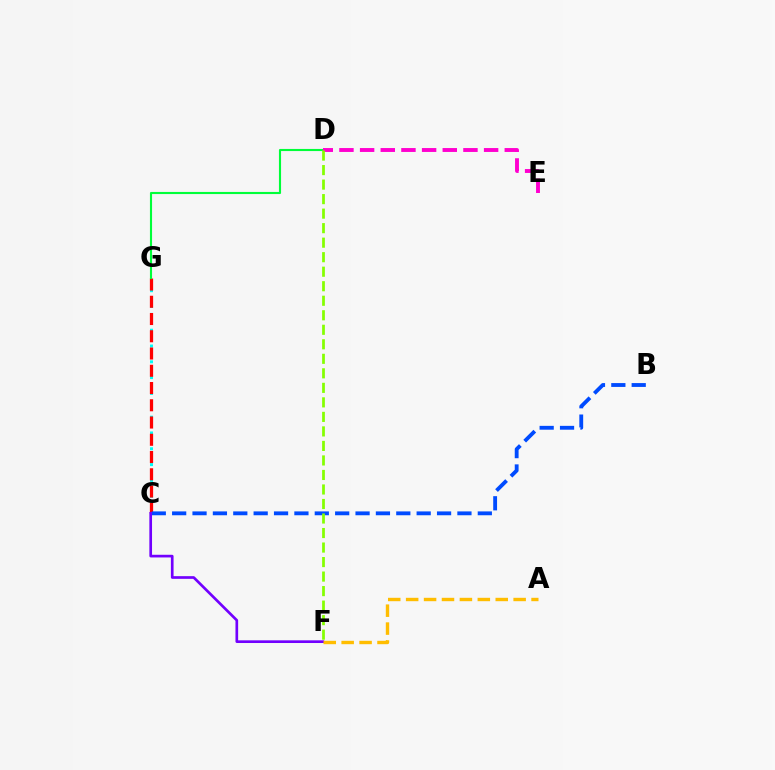{('C', 'G'): [{'color': '#00fff6', 'line_style': 'dotted', 'thickness': 2.15}, {'color': '#ff0000', 'line_style': 'dashed', 'thickness': 2.34}], ('D', 'G'): [{'color': '#00ff39', 'line_style': 'solid', 'thickness': 1.53}], ('B', 'C'): [{'color': '#004bff', 'line_style': 'dashed', 'thickness': 2.77}], ('D', 'E'): [{'color': '#ff00cf', 'line_style': 'dashed', 'thickness': 2.81}], ('C', 'F'): [{'color': '#7200ff', 'line_style': 'solid', 'thickness': 1.93}], ('D', 'F'): [{'color': '#84ff00', 'line_style': 'dashed', 'thickness': 1.97}], ('A', 'F'): [{'color': '#ffbd00', 'line_style': 'dashed', 'thickness': 2.43}]}